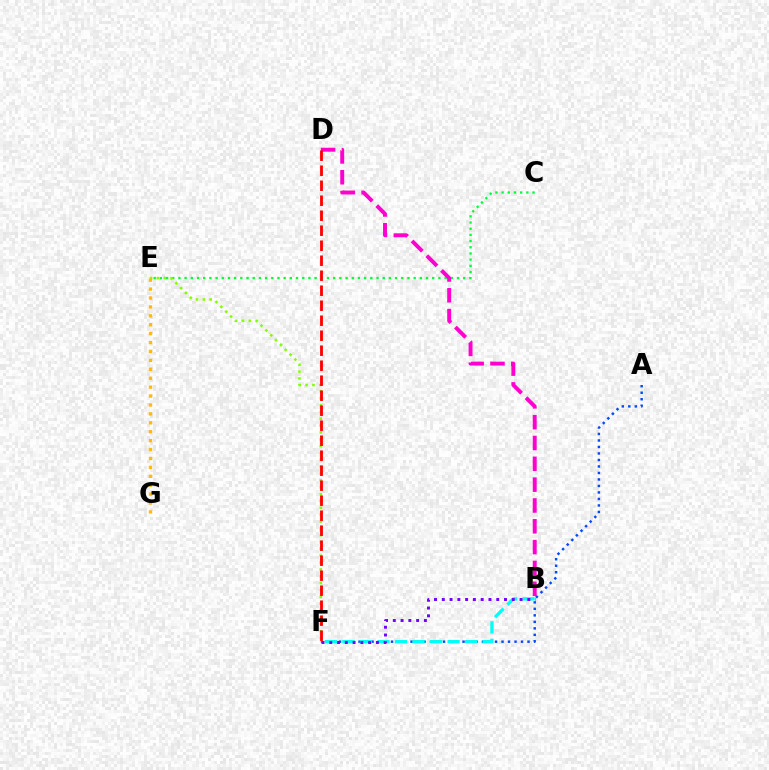{('A', 'F'): [{'color': '#004bff', 'line_style': 'dotted', 'thickness': 1.77}], ('B', 'F'): [{'color': '#00fff6', 'line_style': 'dashed', 'thickness': 2.38}, {'color': '#7200ff', 'line_style': 'dotted', 'thickness': 2.11}], ('C', 'E'): [{'color': '#00ff39', 'line_style': 'dotted', 'thickness': 1.68}], ('B', 'D'): [{'color': '#ff00cf', 'line_style': 'dashed', 'thickness': 2.83}], ('E', 'F'): [{'color': '#84ff00', 'line_style': 'dotted', 'thickness': 1.86}], ('D', 'F'): [{'color': '#ff0000', 'line_style': 'dashed', 'thickness': 2.04}], ('E', 'G'): [{'color': '#ffbd00', 'line_style': 'dotted', 'thickness': 2.42}]}